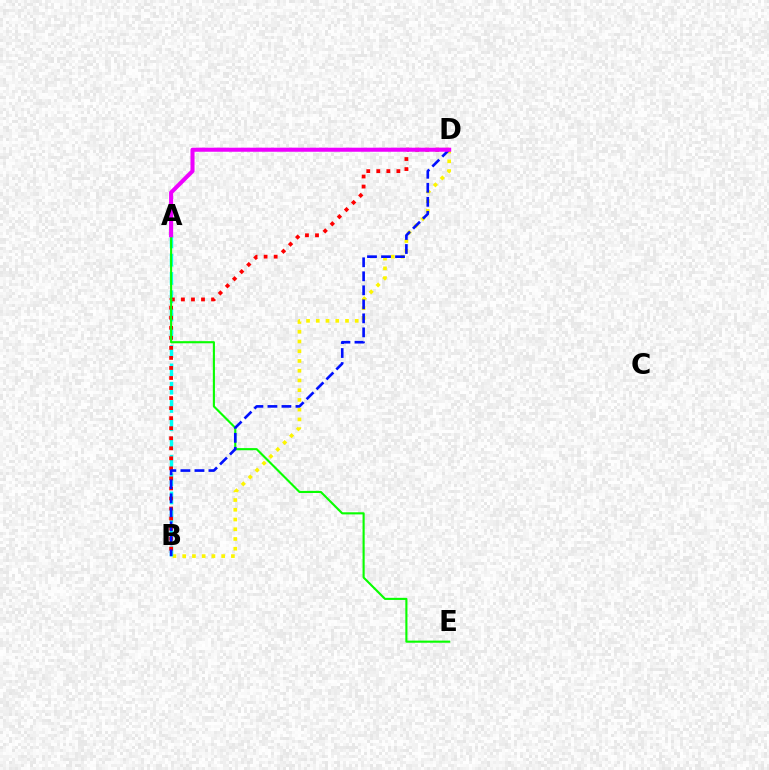{('B', 'D'): [{'color': '#fcf500', 'line_style': 'dotted', 'thickness': 2.65}, {'color': '#ff0000', 'line_style': 'dotted', 'thickness': 2.73}, {'color': '#0010ff', 'line_style': 'dashed', 'thickness': 1.9}], ('A', 'B'): [{'color': '#00fff6', 'line_style': 'dashed', 'thickness': 2.48}], ('A', 'E'): [{'color': '#08ff00', 'line_style': 'solid', 'thickness': 1.53}], ('A', 'D'): [{'color': '#ee00ff', 'line_style': 'solid', 'thickness': 2.92}]}